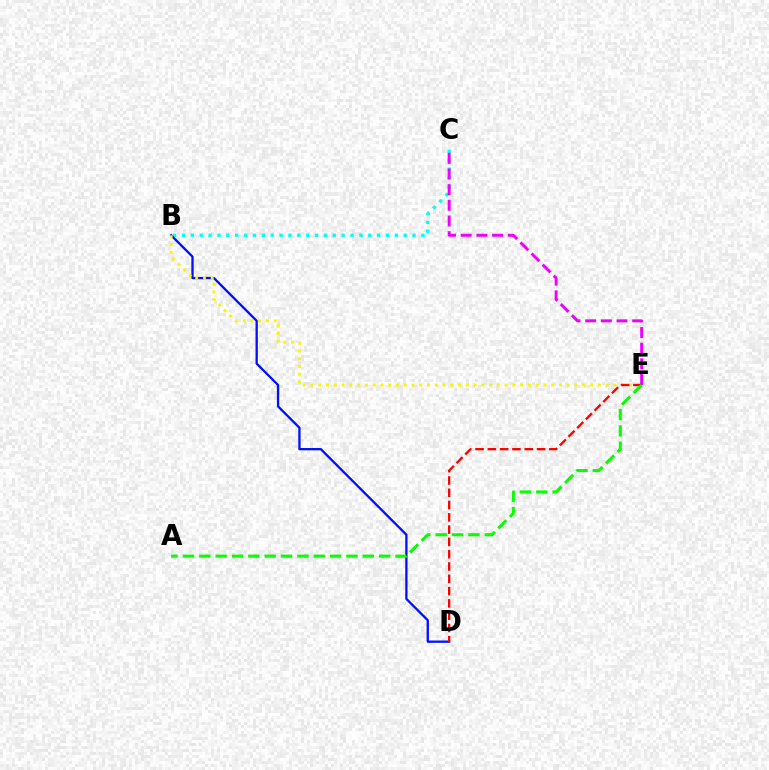{('B', 'C'): [{'color': '#00fff6', 'line_style': 'dotted', 'thickness': 2.41}], ('B', 'D'): [{'color': '#0010ff', 'line_style': 'solid', 'thickness': 1.66}], ('B', 'E'): [{'color': '#fcf500', 'line_style': 'dotted', 'thickness': 2.11}], ('C', 'E'): [{'color': '#ee00ff', 'line_style': 'dashed', 'thickness': 2.13}], ('D', 'E'): [{'color': '#ff0000', 'line_style': 'dashed', 'thickness': 1.67}], ('A', 'E'): [{'color': '#08ff00', 'line_style': 'dashed', 'thickness': 2.22}]}